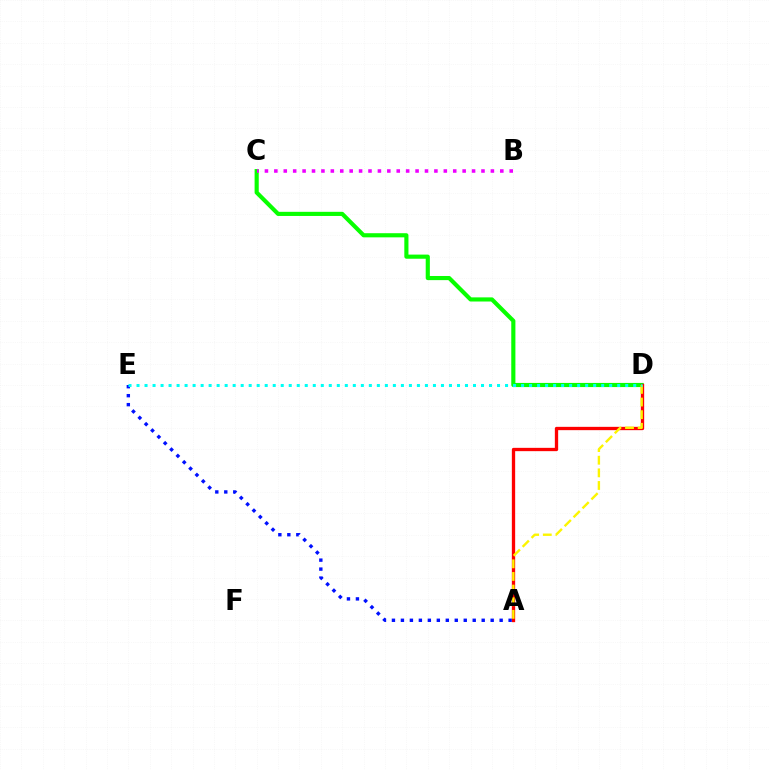{('C', 'D'): [{'color': '#08ff00', 'line_style': 'solid', 'thickness': 2.98}], ('B', 'C'): [{'color': '#ee00ff', 'line_style': 'dotted', 'thickness': 2.56}], ('A', 'D'): [{'color': '#ff0000', 'line_style': 'solid', 'thickness': 2.39}, {'color': '#fcf500', 'line_style': 'dashed', 'thickness': 1.72}], ('A', 'E'): [{'color': '#0010ff', 'line_style': 'dotted', 'thickness': 2.44}], ('D', 'E'): [{'color': '#00fff6', 'line_style': 'dotted', 'thickness': 2.18}]}